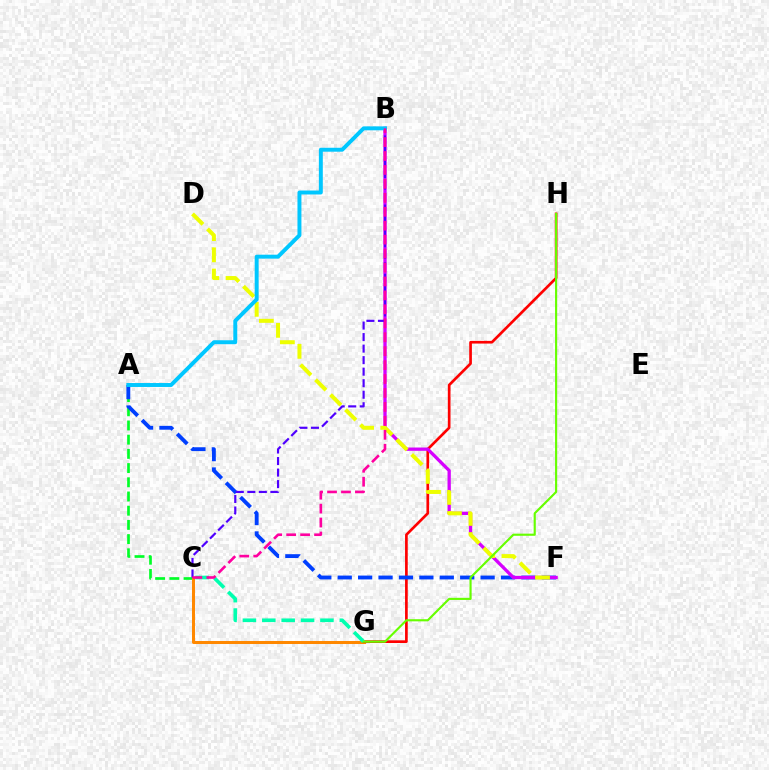{('A', 'C'): [{'color': '#00ff27', 'line_style': 'dashed', 'thickness': 1.93}], ('C', 'G'): [{'color': '#ff8800', 'line_style': 'solid', 'thickness': 2.17}, {'color': '#00ffaf', 'line_style': 'dashed', 'thickness': 2.63}], ('G', 'H'): [{'color': '#ff0000', 'line_style': 'solid', 'thickness': 1.93}, {'color': '#66ff00', 'line_style': 'solid', 'thickness': 1.54}], ('A', 'F'): [{'color': '#003fff', 'line_style': 'dashed', 'thickness': 2.77}], ('B', 'F'): [{'color': '#d600ff', 'line_style': 'solid', 'thickness': 2.37}], ('B', 'C'): [{'color': '#4f00ff', 'line_style': 'dashed', 'thickness': 1.57}, {'color': '#ff00a0', 'line_style': 'dashed', 'thickness': 1.89}], ('D', 'F'): [{'color': '#eeff00', 'line_style': 'dashed', 'thickness': 2.88}], ('A', 'B'): [{'color': '#00c7ff', 'line_style': 'solid', 'thickness': 2.84}]}